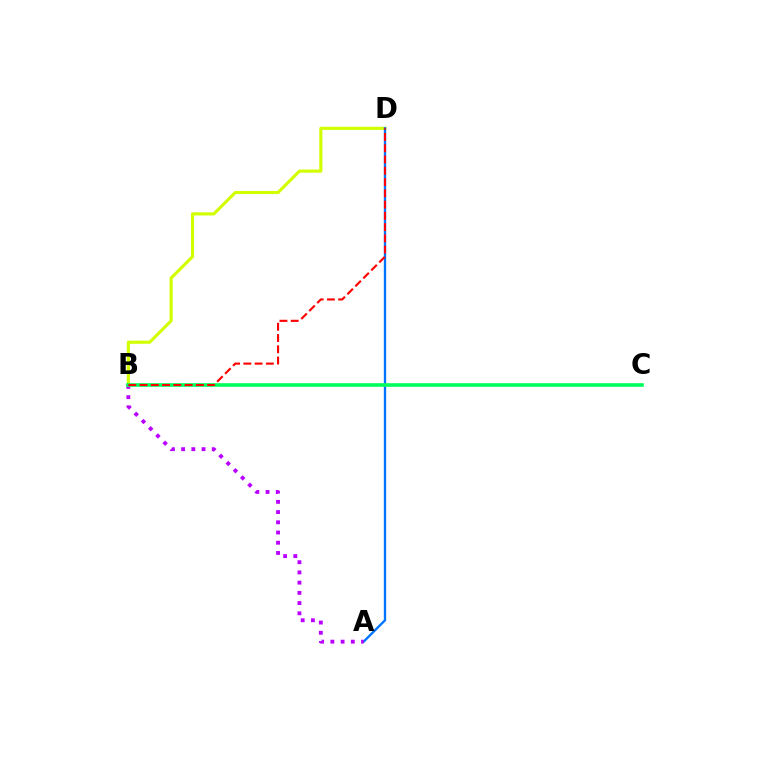{('B', 'D'): [{'color': '#d1ff00', 'line_style': 'solid', 'thickness': 2.25}, {'color': '#ff0000', 'line_style': 'dashed', 'thickness': 1.53}], ('A', 'D'): [{'color': '#0074ff', 'line_style': 'solid', 'thickness': 1.69}], ('A', 'B'): [{'color': '#b900ff', 'line_style': 'dotted', 'thickness': 2.78}], ('B', 'C'): [{'color': '#00ff5c', 'line_style': 'solid', 'thickness': 2.61}]}